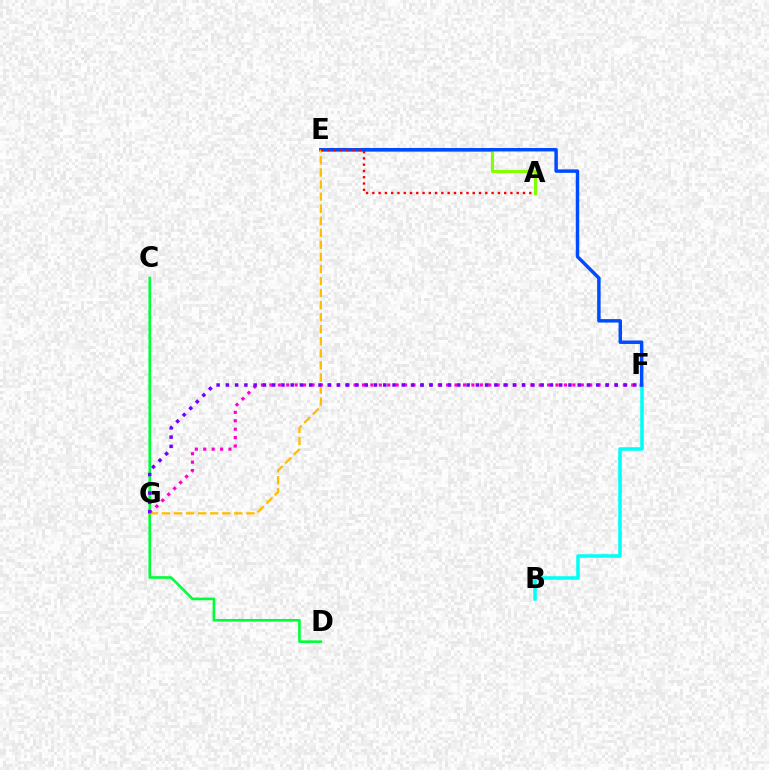{('A', 'E'): [{'color': '#84ff00', 'line_style': 'solid', 'thickness': 2.21}, {'color': '#ff0000', 'line_style': 'dotted', 'thickness': 1.71}], ('B', 'F'): [{'color': '#00fff6', 'line_style': 'solid', 'thickness': 2.55}], ('F', 'G'): [{'color': '#ff00cf', 'line_style': 'dotted', 'thickness': 2.29}, {'color': '#7200ff', 'line_style': 'dotted', 'thickness': 2.52}], ('C', 'D'): [{'color': '#00ff39', 'line_style': 'solid', 'thickness': 1.89}], ('E', 'F'): [{'color': '#004bff', 'line_style': 'solid', 'thickness': 2.49}], ('E', 'G'): [{'color': '#ffbd00', 'line_style': 'dashed', 'thickness': 1.64}]}